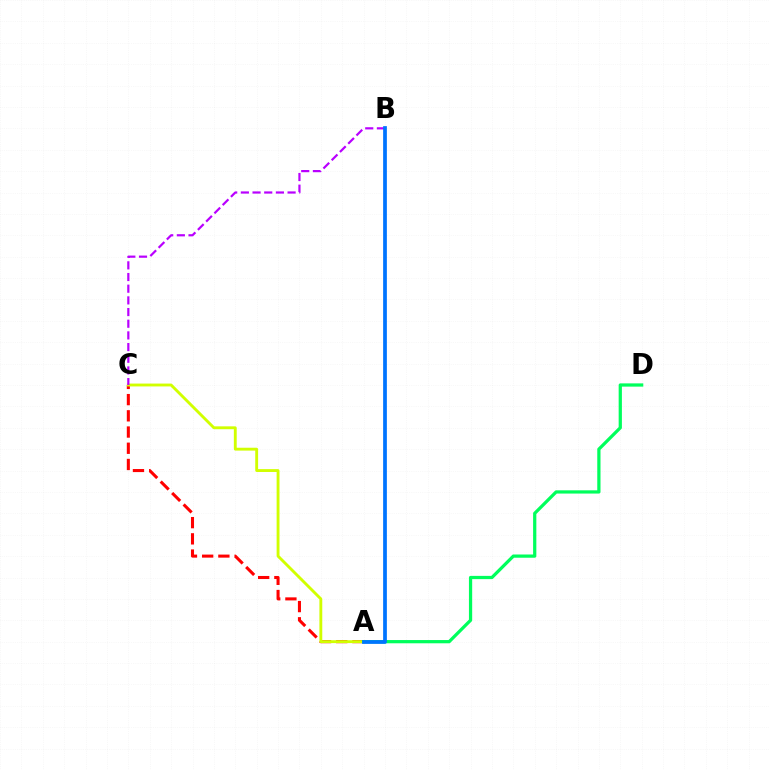{('A', 'C'): [{'color': '#ff0000', 'line_style': 'dashed', 'thickness': 2.2}, {'color': '#d1ff00', 'line_style': 'solid', 'thickness': 2.06}], ('B', 'C'): [{'color': '#b900ff', 'line_style': 'dashed', 'thickness': 1.59}], ('A', 'D'): [{'color': '#00ff5c', 'line_style': 'solid', 'thickness': 2.33}], ('A', 'B'): [{'color': '#0074ff', 'line_style': 'solid', 'thickness': 2.69}]}